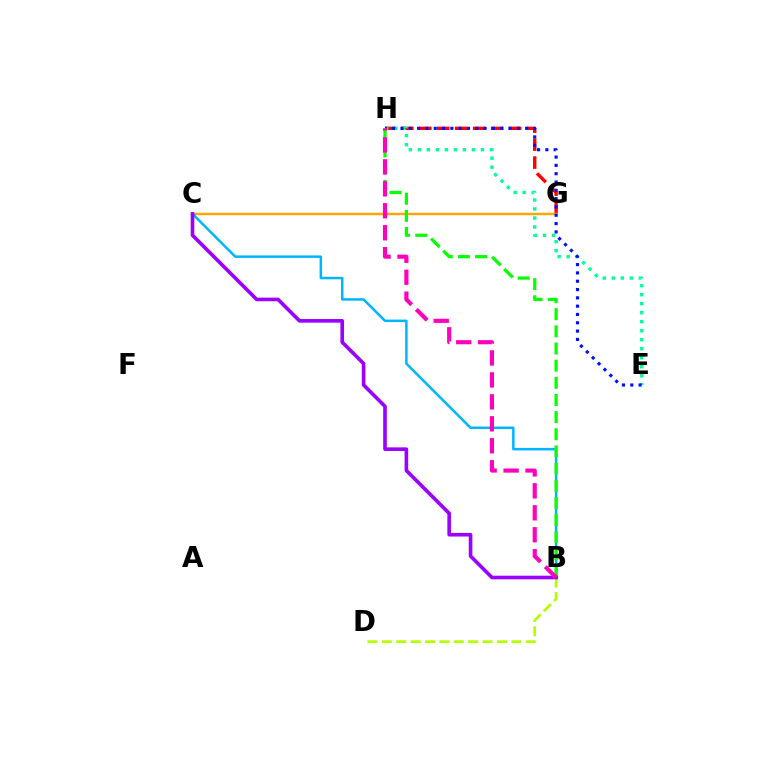{('G', 'H'): [{'color': '#ff0000', 'line_style': 'dashed', 'thickness': 2.44}], ('C', 'G'): [{'color': '#ffa500', 'line_style': 'solid', 'thickness': 1.76}], ('E', 'H'): [{'color': '#00ff9d', 'line_style': 'dotted', 'thickness': 2.45}, {'color': '#0010ff', 'line_style': 'dotted', 'thickness': 2.26}], ('B', 'D'): [{'color': '#b3ff00', 'line_style': 'dashed', 'thickness': 1.96}], ('B', 'C'): [{'color': '#00b5ff', 'line_style': 'solid', 'thickness': 1.8}, {'color': '#9b00ff', 'line_style': 'solid', 'thickness': 2.61}], ('B', 'H'): [{'color': '#08ff00', 'line_style': 'dashed', 'thickness': 2.33}, {'color': '#ff00bd', 'line_style': 'dashed', 'thickness': 2.98}]}